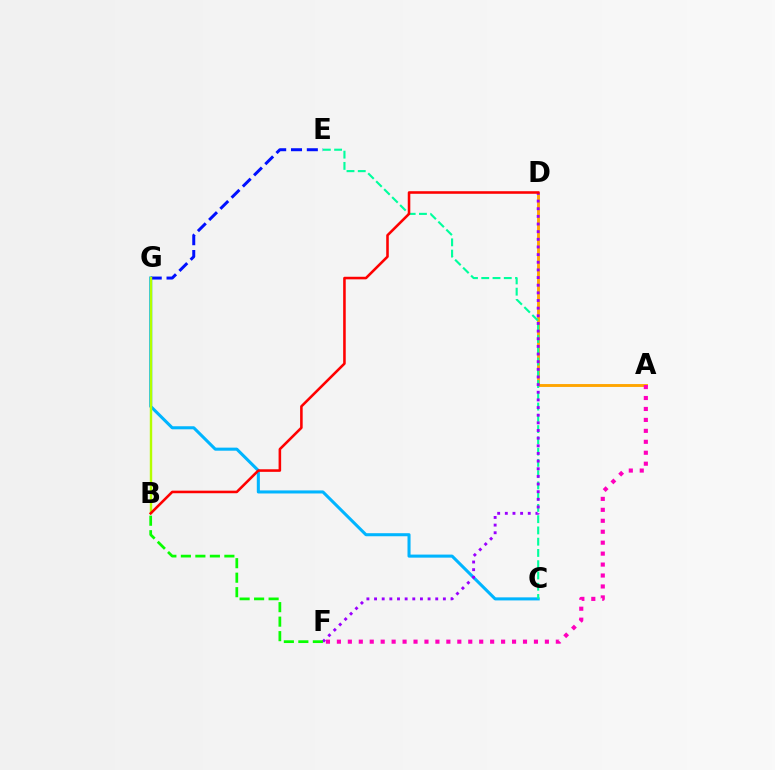{('C', 'G'): [{'color': '#00b5ff', 'line_style': 'solid', 'thickness': 2.2}], ('A', 'D'): [{'color': '#ffa500', 'line_style': 'solid', 'thickness': 2.07}], ('E', 'G'): [{'color': '#0010ff', 'line_style': 'dashed', 'thickness': 2.15}], ('C', 'E'): [{'color': '#00ff9d', 'line_style': 'dashed', 'thickness': 1.53}], ('D', 'F'): [{'color': '#9b00ff', 'line_style': 'dotted', 'thickness': 2.08}], ('B', 'F'): [{'color': '#08ff00', 'line_style': 'dashed', 'thickness': 1.97}], ('B', 'G'): [{'color': '#b3ff00', 'line_style': 'solid', 'thickness': 1.73}], ('B', 'D'): [{'color': '#ff0000', 'line_style': 'solid', 'thickness': 1.85}], ('A', 'F'): [{'color': '#ff00bd', 'line_style': 'dotted', 'thickness': 2.97}]}